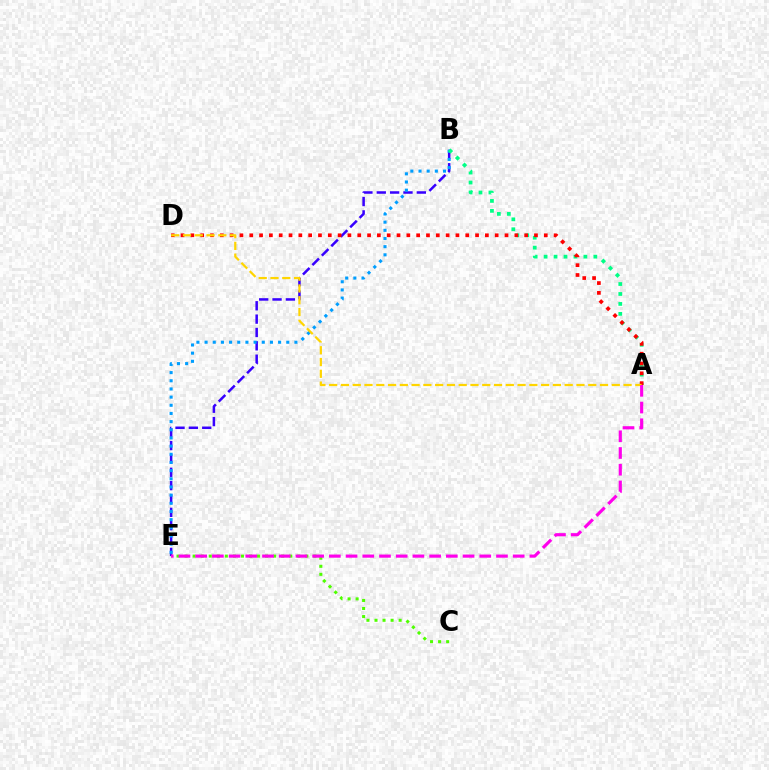{('B', 'E'): [{'color': '#3700ff', 'line_style': 'dashed', 'thickness': 1.81}, {'color': '#009eff', 'line_style': 'dotted', 'thickness': 2.22}], ('C', 'E'): [{'color': '#4fff00', 'line_style': 'dotted', 'thickness': 2.19}], ('A', 'B'): [{'color': '#00ff86', 'line_style': 'dotted', 'thickness': 2.7}], ('A', 'D'): [{'color': '#ff0000', 'line_style': 'dotted', 'thickness': 2.67}, {'color': '#ffd500', 'line_style': 'dashed', 'thickness': 1.6}], ('A', 'E'): [{'color': '#ff00ed', 'line_style': 'dashed', 'thickness': 2.27}]}